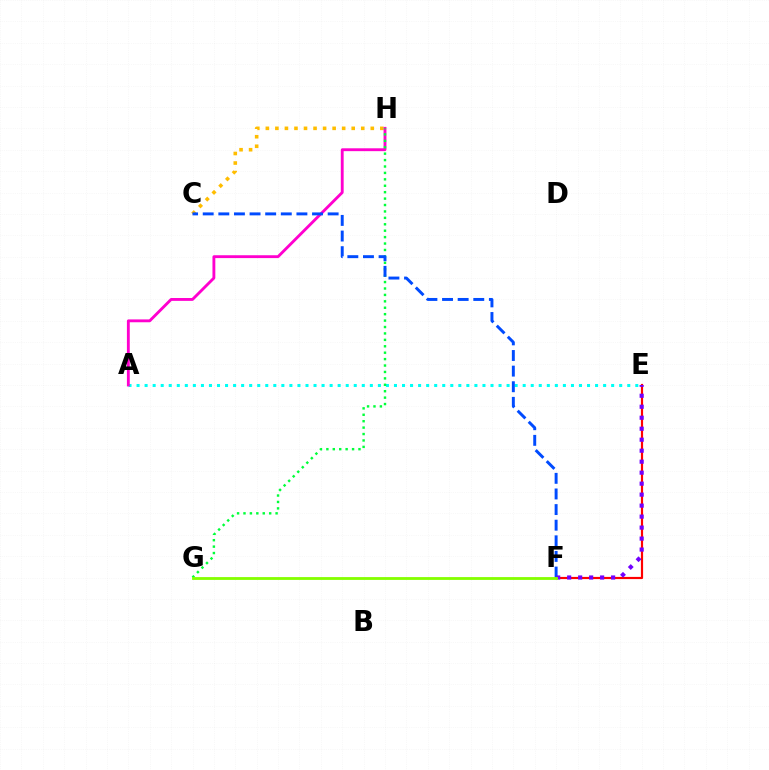{('E', 'F'): [{'color': '#ff0000', 'line_style': 'solid', 'thickness': 1.57}, {'color': '#7200ff', 'line_style': 'dotted', 'thickness': 2.99}], ('C', 'H'): [{'color': '#ffbd00', 'line_style': 'dotted', 'thickness': 2.59}], ('A', 'E'): [{'color': '#00fff6', 'line_style': 'dotted', 'thickness': 2.19}], ('A', 'H'): [{'color': '#ff00cf', 'line_style': 'solid', 'thickness': 2.06}], ('G', 'H'): [{'color': '#00ff39', 'line_style': 'dotted', 'thickness': 1.74}], ('C', 'F'): [{'color': '#004bff', 'line_style': 'dashed', 'thickness': 2.12}], ('F', 'G'): [{'color': '#84ff00', 'line_style': 'solid', 'thickness': 2.03}]}